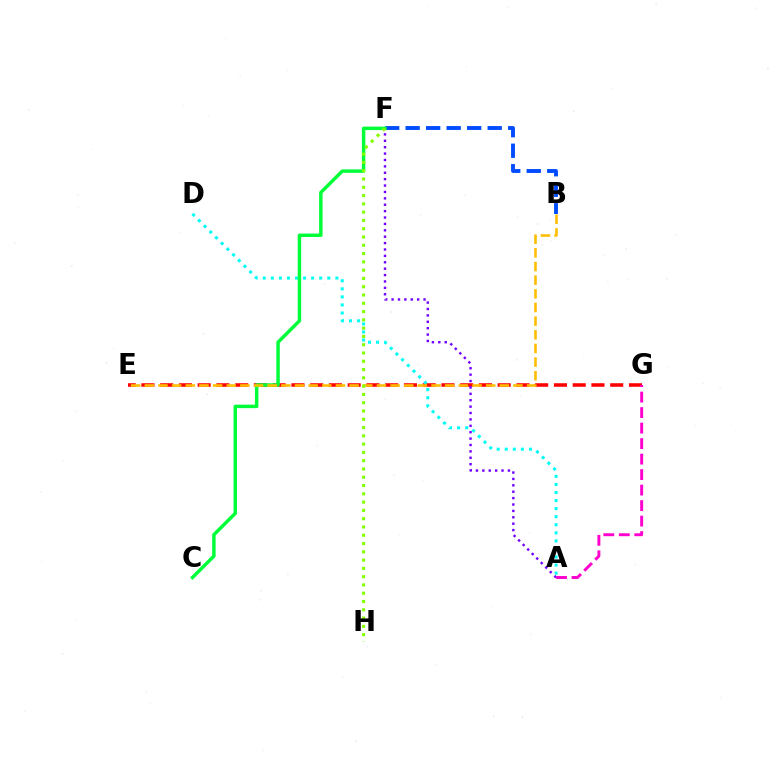{('B', 'F'): [{'color': '#004bff', 'line_style': 'dashed', 'thickness': 2.79}], ('E', 'G'): [{'color': '#ff0000', 'line_style': 'dashed', 'thickness': 2.55}], ('A', 'D'): [{'color': '#00fff6', 'line_style': 'dotted', 'thickness': 2.19}], ('A', 'F'): [{'color': '#7200ff', 'line_style': 'dotted', 'thickness': 1.74}], ('A', 'G'): [{'color': '#ff00cf', 'line_style': 'dashed', 'thickness': 2.11}], ('C', 'F'): [{'color': '#00ff39', 'line_style': 'solid', 'thickness': 2.49}], ('B', 'E'): [{'color': '#ffbd00', 'line_style': 'dashed', 'thickness': 1.85}], ('F', 'H'): [{'color': '#84ff00', 'line_style': 'dotted', 'thickness': 2.25}]}